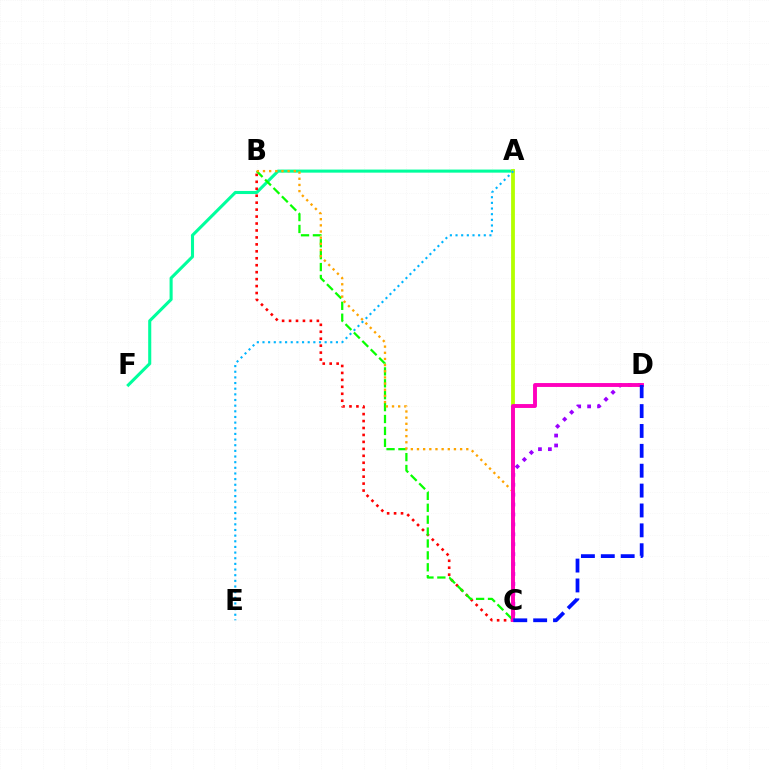{('A', 'F'): [{'color': '#00ff9d', 'line_style': 'solid', 'thickness': 2.22}], ('A', 'C'): [{'color': '#b3ff00', 'line_style': 'solid', 'thickness': 2.73}], ('B', 'C'): [{'color': '#ff0000', 'line_style': 'dotted', 'thickness': 1.89}, {'color': '#08ff00', 'line_style': 'dashed', 'thickness': 1.62}, {'color': '#ffa500', 'line_style': 'dotted', 'thickness': 1.67}], ('C', 'D'): [{'color': '#9b00ff', 'line_style': 'dotted', 'thickness': 2.7}, {'color': '#ff00bd', 'line_style': 'solid', 'thickness': 2.8}, {'color': '#0010ff', 'line_style': 'dashed', 'thickness': 2.7}], ('A', 'E'): [{'color': '#00b5ff', 'line_style': 'dotted', 'thickness': 1.54}]}